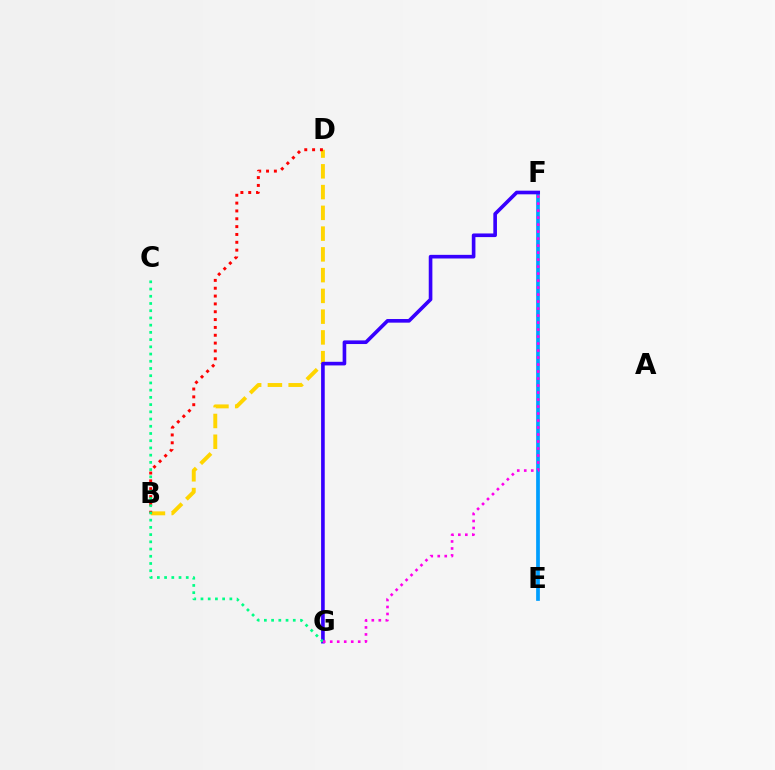{('B', 'D'): [{'color': '#ffd500', 'line_style': 'dashed', 'thickness': 2.82}, {'color': '#ff0000', 'line_style': 'dotted', 'thickness': 2.13}], ('E', 'F'): [{'color': '#4fff00', 'line_style': 'dashed', 'thickness': 1.52}, {'color': '#009eff', 'line_style': 'solid', 'thickness': 2.67}], ('F', 'G'): [{'color': '#3700ff', 'line_style': 'solid', 'thickness': 2.62}, {'color': '#ff00ed', 'line_style': 'dotted', 'thickness': 1.9}], ('C', 'G'): [{'color': '#00ff86', 'line_style': 'dotted', 'thickness': 1.96}]}